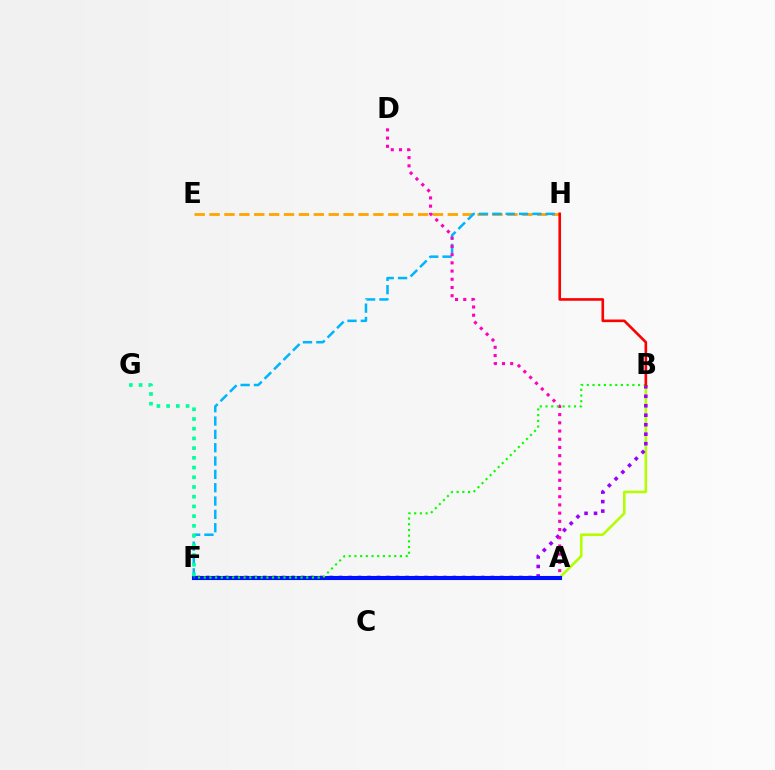{('A', 'B'): [{'color': '#b3ff00', 'line_style': 'solid', 'thickness': 1.86}], ('B', 'F'): [{'color': '#9b00ff', 'line_style': 'dotted', 'thickness': 2.58}, {'color': '#08ff00', 'line_style': 'dotted', 'thickness': 1.55}], ('E', 'H'): [{'color': '#ffa500', 'line_style': 'dashed', 'thickness': 2.02}], ('F', 'H'): [{'color': '#00b5ff', 'line_style': 'dashed', 'thickness': 1.81}], ('A', 'D'): [{'color': '#ff00bd', 'line_style': 'dotted', 'thickness': 2.23}], ('A', 'F'): [{'color': '#0010ff', 'line_style': 'solid', 'thickness': 2.94}], ('F', 'G'): [{'color': '#00ff9d', 'line_style': 'dotted', 'thickness': 2.64}], ('B', 'H'): [{'color': '#ff0000', 'line_style': 'solid', 'thickness': 1.89}]}